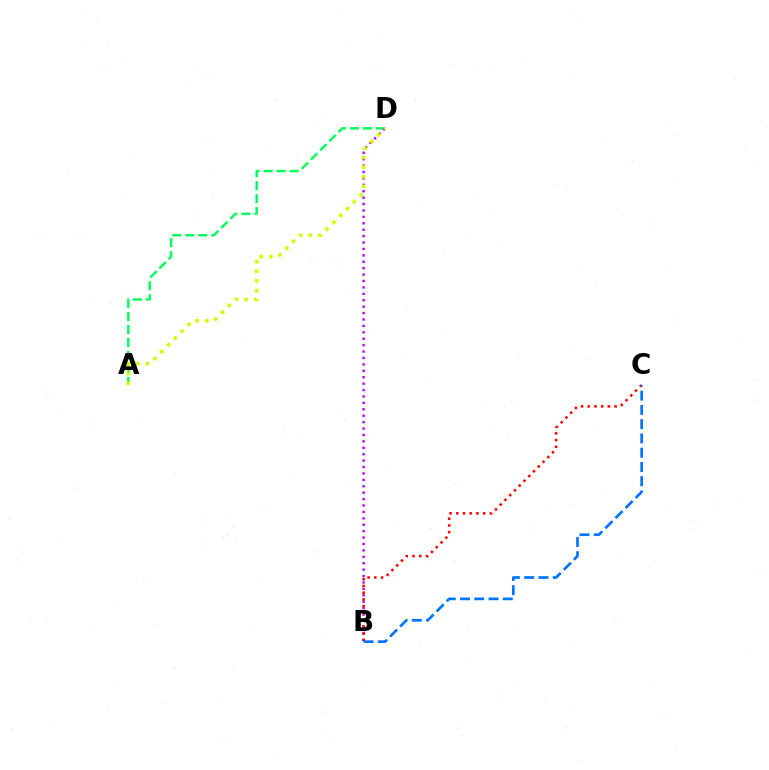{('A', 'D'): [{'color': '#00ff5c', 'line_style': 'dashed', 'thickness': 1.77}, {'color': '#d1ff00', 'line_style': 'dotted', 'thickness': 2.62}], ('B', 'D'): [{'color': '#b900ff', 'line_style': 'dotted', 'thickness': 1.74}], ('B', 'C'): [{'color': '#ff0000', 'line_style': 'dotted', 'thickness': 1.83}, {'color': '#0074ff', 'line_style': 'dashed', 'thickness': 1.94}]}